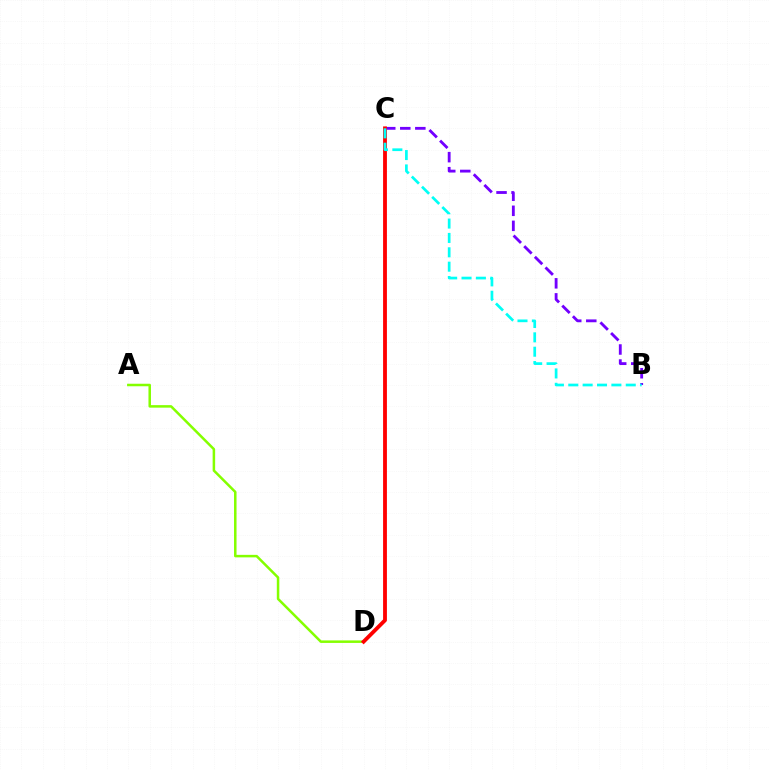{('A', 'D'): [{'color': '#84ff00', 'line_style': 'solid', 'thickness': 1.81}], ('B', 'C'): [{'color': '#7200ff', 'line_style': 'dashed', 'thickness': 2.04}, {'color': '#00fff6', 'line_style': 'dashed', 'thickness': 1.95}], ('C', 'D'): [{'color': '#ff0000', 'line_style': 'solid', 'thickness': 2.75}]}